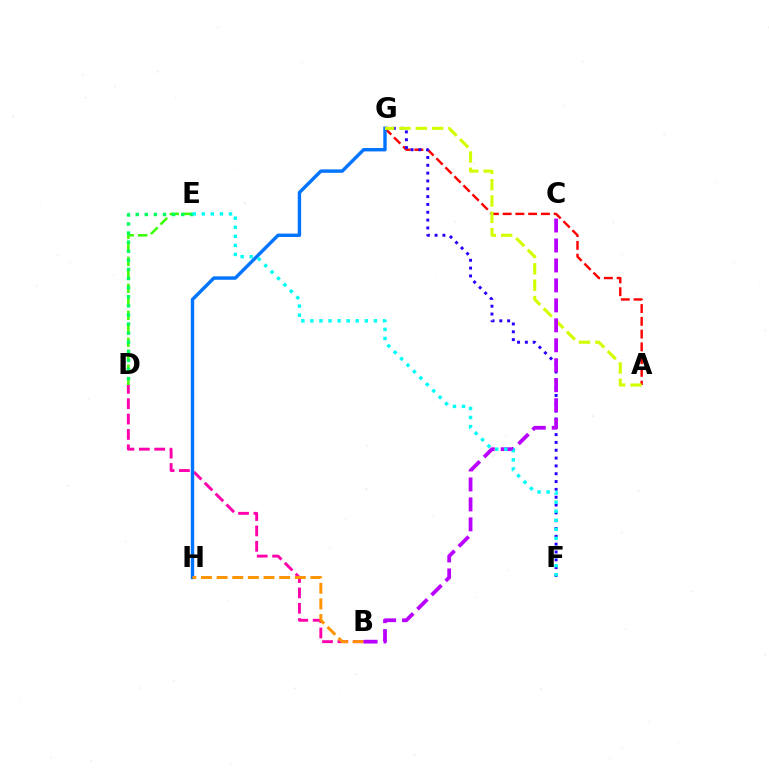{('A', 'G'): [{'color': '#ff0000', 'line_style': 'dashed', 'thickness': 1.73}, {'color': '#d1ff00', 'line_style': 'dashed', 'thickness': 2.22}], ('F', 'G'): [{'color': '#2500ff', 'line_style': 'dotted', 'thickness': 2.13}], ('B', 'D'): [{'color': '#ff00ac', 'line_style': 'dashed', 'thickness': 2.09}], ('D', 'E'): [{'color': '#3dff00', 'line_style': 'dashed', 'thickness': 1.83}, {'color': '#00ff5c', 'line_style': 'dotted', 'thickness': 2.47}], ('G', 'H'): [{'color': '#0074ff', 'line_style': 'solid', 'thickness': 2.45}], ('B', 'H'): [{'color': '#ff9400', 'line_style': 'dashed', 'thickness': 2.12}], ('B', 'C'): [{'color': '#b900ff', 'line_style': 'dashed', 'thickness': 2.71}], ('E', 'F'): [{'color': '#00fff6', 'line_style': 'dotted', 'thickness': 2.46}]}